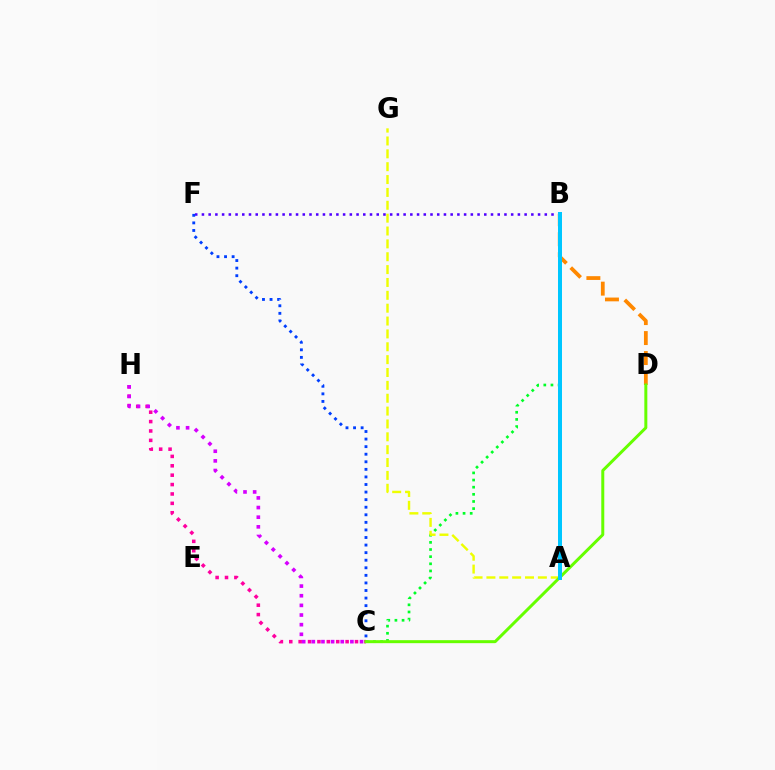{('B', 'C'): [{'color': '#00ff27', 'line_style': 'dotted', 'thickness': 1.94}], ('C', 'H'): [{'color': '#ff00a0', 'line_style': 'dotted', 'thickness': 2.55}, {'color': '#d600ff', 'line_style': 'dotted', 'thickness': 2.62}], ('A', 'B'): [{'color': '#00ffaf', 'line_style': 'dashed', 'thickness': 2.8}, {'color': '#ff0000', 'line_style': 'dashed', 'thickness': 2.8}, {'color': '#00c7ff', 'line_style': 'solid', 'thickness': 2.87}], ('A', 'G'): [{'color': '#eeff00', 'line_style': 'dashed', 'thickness': 1.75}], ('B', 'D'): [{'color': '#ff8800', 'line_style': 'dashed', 'thickness': 2.71}], ('B', 'F'): [{'color': '#4f00ff', 'line_style': 'dotted', 'thickness': 1.83}], ('C', 'F'): [{'color': '#003fff', 'line_style': 'dotted', 'thickness': 2.06}], ('C', 'D'): [{'color': '#66ff00', 'line_style': 'solid', 'thickness': 2.15}]}